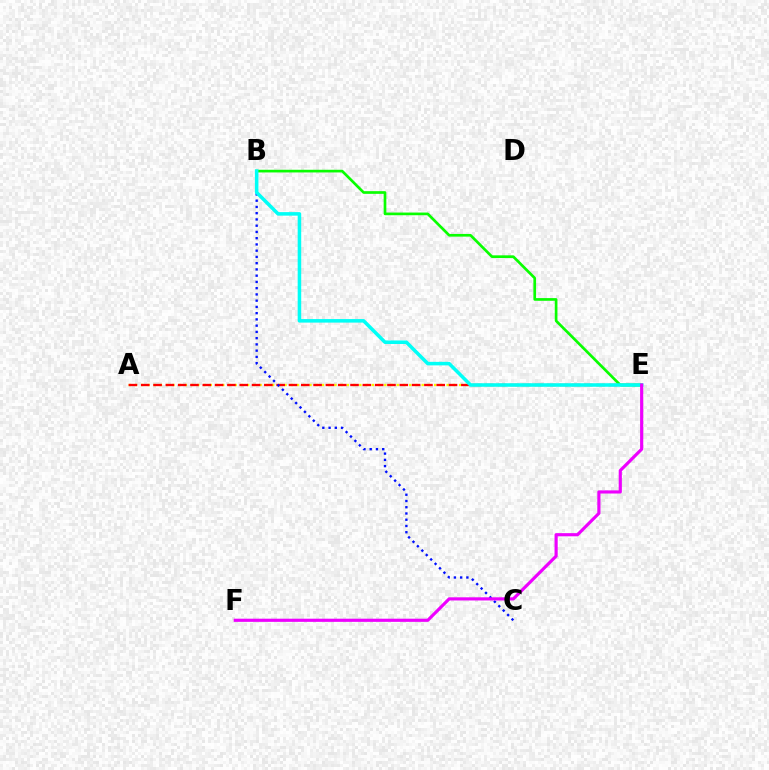{('A', 'E'): [{'color': '#fcf500', 'line_style': 'dotted', 'thickness': 1.69}, {'color': '#ff0000', 'line_style': 'dashed', 'thickness': 1.67}], ('B', 'E'): [{'color': '#08ff00', 'line_style': 'solid', 'thickness': 1.93}, {'color': '#00fff6', 'line_style': 'solid', 'thickness': 2.54}], ('B', 'C'): [{'color': '#0010ff', 'line_style': 'dotted', 'thickness': 1.7}], ('E', 'F'): [{'color': '#ee00ff', 'line_style': 'solid', 'thickness': 2.27}]}